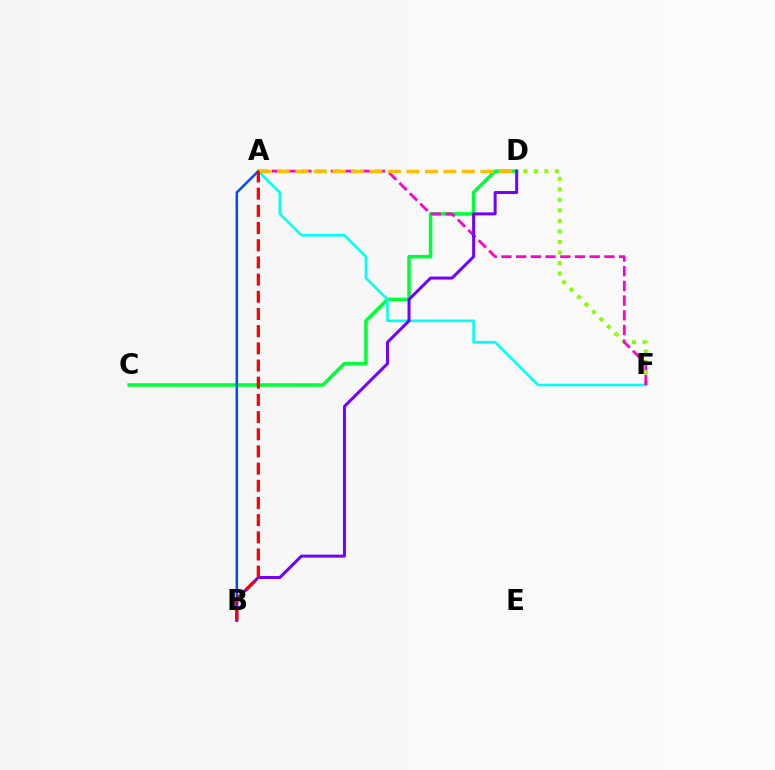{('C', 'D'): [{'color': '#00ff39', 'line_style': 'solid', 'thickness': 2.54}], ('D', 'F'): [{'color': '#84ff00', 'line_style': 'dotted', 'thickness': 2.86}], ('A', 'F'): [{'color': '#00fff6', 'line_style': 'solid', 'thickness': 1.87}, {'color': '#ff00cf', 'line_style': 'dashed', 'thickness': 2.0}], ('A', 'B'): [{'color': '#004bff', 'line_style': 'solid', 'thickness': 1.79}, {'color': '#ff0000', 'line_style': 'dashed', 'thickness': 2.33}], ('B', 'D'): [{'color': '#7200ff', 'line_style': 'solid', 'thickness': 2.14}], ('A', 'D'): [{'color': '#ffbd00', 'line_style': 'dashed', 'thickness': 2.51}]}